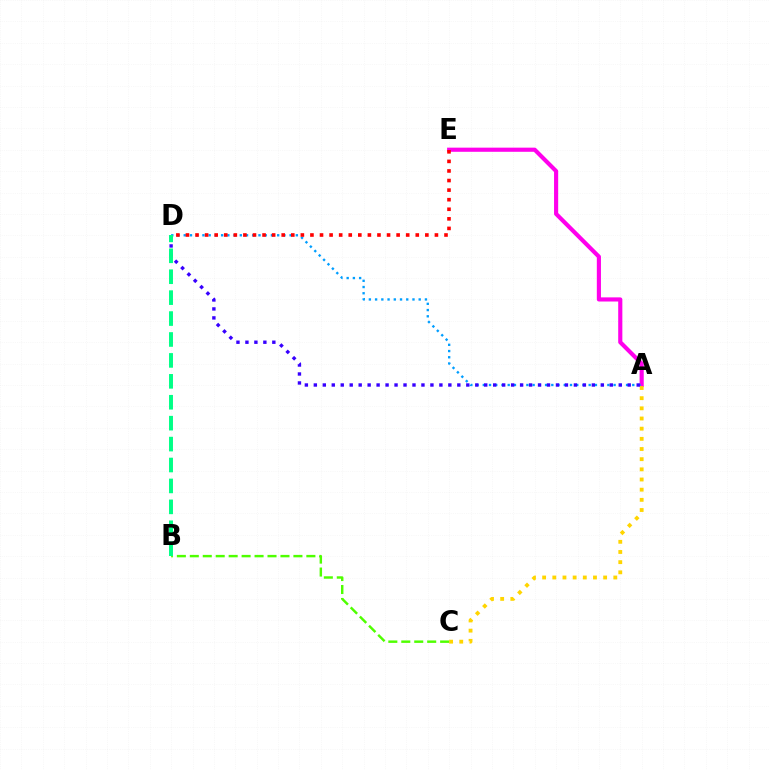{('A', 'E'): [{'color': '#ff00ed', 'line_style': 'solid', 'thickness': 2.98}], ('A', 'D'): [{'color': '#009eff', 'line_style': 'dotted', 'thickness': 1.69}, {'color': '#3700ff', 'line_style': 'dotted', 'thickness': 2.44}], ('A', 'C'): [{'color': '#ffd500', 'line_style': 'dotted', 'thickness': 2.76}], ('B', 'C'): [{'color': '#4fff00', 'line_style': 'dashed', 'thickness': 1.76}], ('D', 'E'): [{'color': '#ff0000', 'line_style': 'dotted', 'thickness': 2.6}], ('B', 'D'): [{'color': '#00ff86', 'line_style': 'dashed', 'thickness': 2.84}]}